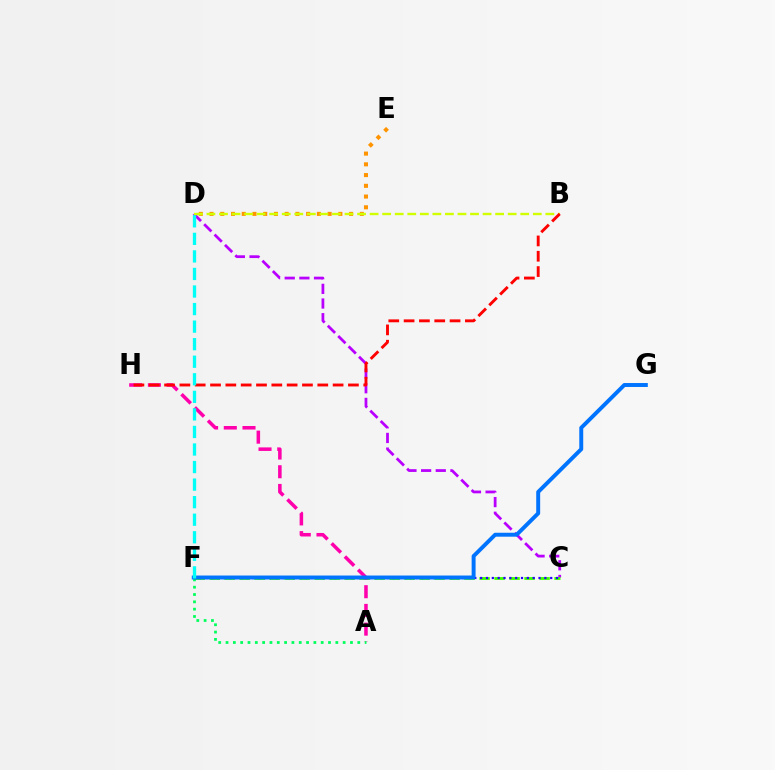{('C', 'D'): [{'color': '#b900ff', 'line_style': 'dashed', 'thickness': 1.99}], ('C', 'F'): [{'color': '#3dff00', 'line_style': 'dashed', 'thickness': 2.04}, {'color': '#2500ff', 'line_style': 'dotted', 'thickness': 1.59}], ('A', 'H'): [{'color': '#ff00ac', 'line_style': 'dashed', 'thickness': 2.54}], ('D', 'E'): [{'color': '#ff9400', 'line_style': 'dotted', 'thickness': 2.92}], ('B', 'D'): [{'color': '#d1ff00', 'line_style': 'dashed', 'thickness': 1.71}], ('A', 'F'): [{'color': '#00ff5c', 'line_style': 'dotted', 'thickness': 1.99}], ('B', 'H'): [{'color': '#ff0000', 'line_style': 'dashed', 'thickness': 2.08}], ('F', 'G'): [{'color': '#0074ff', 'line_style': 'solid', 'thickness': 2.84}], ('D', 'F'): [{'color': '#00fff6', 'line_style': 'dashed', 'thickness': 2.38}]}